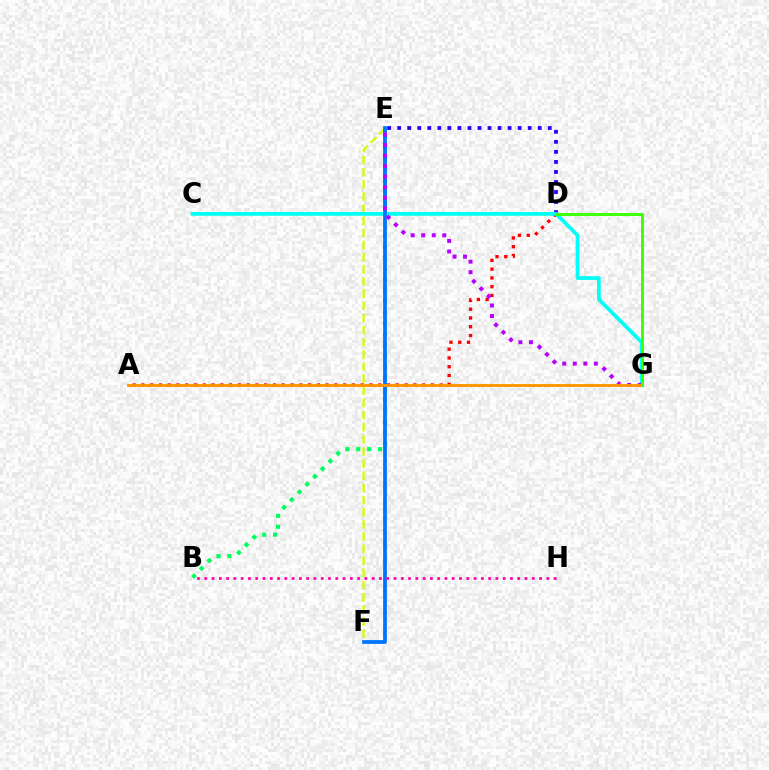{('A', 'D'): [{'color': '#ff0000', 'line_style': 'dotted', 'thickness': 2.38}], ('E', 'F'): [{'color': '#d1ff00', 'line_style': 'dashed', 'thickness': 1.65}, {'color': '#0074ff', 'line_style': 'solid', 'thickness': 2.71}], ('D', 'E'): [{'color': '#2500ff', 'line_style': 'dotted', 'thickness': 2.73}], ('B', 'E'): [{'color': '#00ff5c', 'line_style': 'dotted', 'thickness': 2.97}], ('C', 'G'): [{'color': '#00fff6', 'line_style': 'solid', 'thickness': 2.67}], ('E', 'G'): [{'color': '#b900ff', 'line_style': 'dotted', 'thickness': 2.86}], ('A', 'G'): [{'color': '#ff9400', 'line_style': 'solid', 'thickness': 2.04}], ('B', 'H'): [{'color': '#ff00ac', 'line_style': 'dotted', 'thickness': 1.98}], ('D', 'G'): [{'color': '#3dff00', 'line_style': 'solid', 'thickness': 2.1}]}